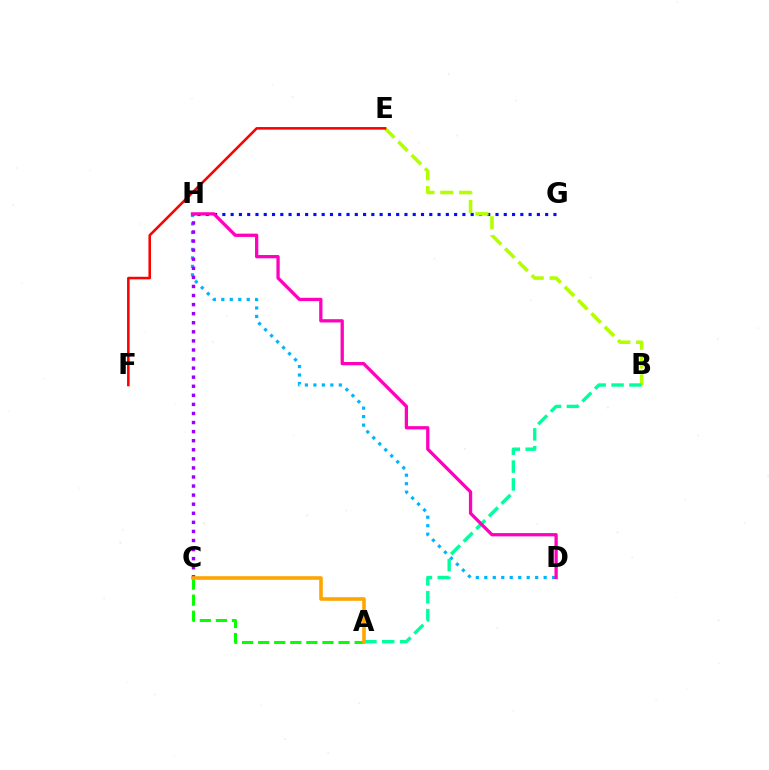{('D', 'H'): [{'color': '#00b5ff', 'line_style': 'dotted', 'thickness': 2.3}, {'color': '#ff00bd', 'line_style': 'solid', 'thickness': 2.36}], ('G', 'H'): [{'color': '#0010ff', 'line_style': 'dotted', 'thickness': 2.25}], ('B', 'E'): [{'color': '#b3ff00', 'line_style': 'dashed', 'thickness': 2.56}], ('E', 'F'): [{'color': '#ff0000', 'line_style': 'solid', 'thickness': 1.85}], ('A', 'C'): [{'color': '#08ff00', 'line_style': 'dashed', 'thickness': 2.18}, {'color': '#ffa500', 'line_style': 'solid', 'thickness': 2.59}], ('C', 'H'): [{'color': '#9b00ff', 'line_style': 'dotted', 'thickness': 2.47}], ('A', 'B'): [{'color': '#00ff9d', 'line_style': 'dashed', 'thickness': 2.43}]}